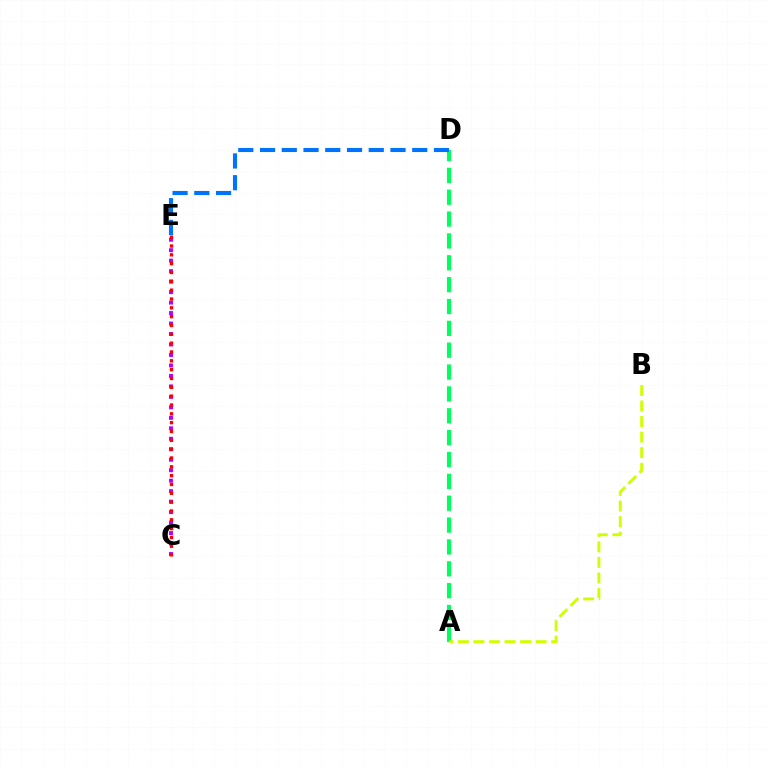{('A', 'D'): [{'color': '#00ff5c', 'line_style': 'dashed', 'thickness': 2.97}], ('C', 'E'): [{'color': '#b900ff', 'line_style': 'dotted', 'thickness': 2.85}, {'color': '#ff0000', 'line_style': 'dotted', 'thickness': 2.4}], ('D', 'E'): [{'color': '#0074ff', 'line_style': 'dashed', 'thickness': 2.95}], ('A', 'B'): [{'color': '#d1ff00', 'line_style': 'dashed', 'thickness': 2.11}]}